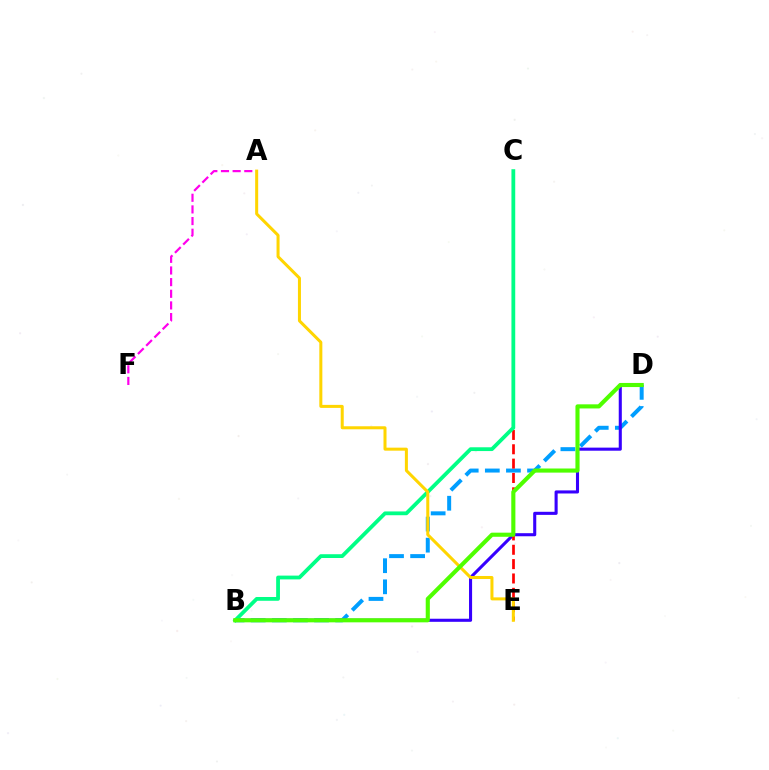{('B', 'D'): [{'color': '#009eff', 'line_style': 'dashed', 'thickness': 2.87}, {'color': '#3700ff', 'line_style': 'solid', 'thickness': 2.22}, {'color': '#4fff00', 'line_style': 'solid', 'thickness': 2.96}], ('A', 'F'): [{'color': '#ff00ed', 'line_style': 'dashed', 'thickness': 1.58}], ('C', 'E'): [{'color': '#ff0000', 'line_style': 'dashed', 'thickness': 1.95}], ('B', 'C'): [{'color': '#00ff86', 'line_style': 'solid', 'thickness': 2.73}], ('A', 'E'): [{'color': '#ffd500', 'line_style': 'solid', 'thickness': 2.18}]}